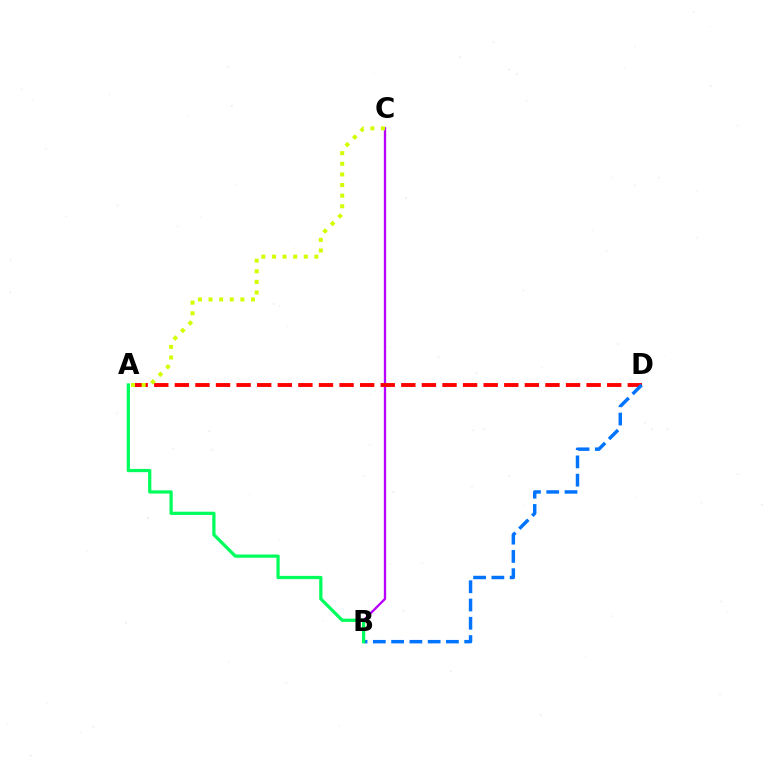{('B', 'C'): [{'color': '#b900ff', 'line_style': 'solid', 'thickness': 1.66}], ('A', 'D'): [{'color': '#ff0000', 'line_style': 'dashed', 'thickness': 2.8}], ('B', 'D'): [{'color': '#0074ff', 'line_style': 'dashed', 'thickness': 2.48}], ('A', 'B'): [{'color': '#00ff5c', 'line_style': 'solid', 'thickness': 2.34}], ('A', 'C'): [{'color': '#d1ff00', 'line_style': 'dotted', 'thickness': 2.88}]}